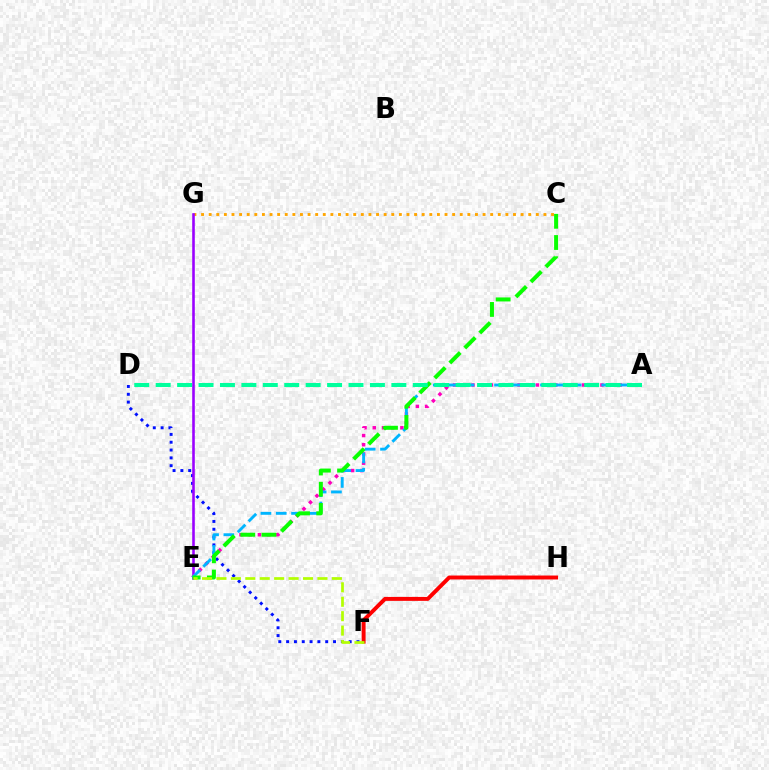{('F', 'H'): [{'color': '#ff0000', 'line_style': 'solid', 'thickness': 2.84}], ('D', 'F'): [{'color': '#0010ff', 'line_style': 'dotted', 'thickness': 2.12}], ('C', 'G'): [{'color': '#ffa500', 'line_style': 'dotted', 'thickness': 2.07}], ('E', 'G'): [{'color': '#9b00ff', 'line_style': 'solid', 'thickness': 1.87}], ('A', 'E'): [{'color': '#ff00bd', 'line_style': 'dotted', 'thickness': 2.5}, {'color': '#00b5ff', 'line_style': 'dashed', 'thickness': 2.08}], ('C', 'E'): [{'color': '#08ff00', 'line_style': 'dashed', 'thickness': 2.88}], ('E', 'F'): [{'color': '#b3ff00', 'line_style': 'dashed', 'thickness': 1.96}], ('A', 'D'): [{'color': '#00ff9d', 'line_style': 'dashed', 'thickness': 2.91}]}